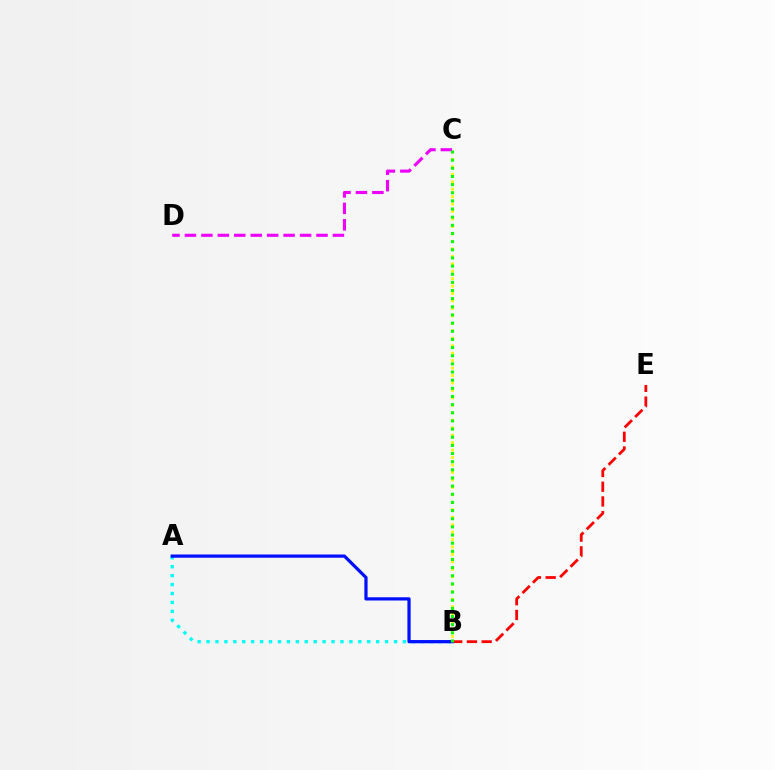{('B', 'E'): [{'color': '#ff0000', 'line_style': 'dashed', 'thickness': 2.0}], ('A', 'B'): [{'color': '#00fff6', 'line_style': 'dotted', 'thickness': 2.43}, {'color': '#0010ff', 'line_style': 'solid', 'thickness': 2.33}], ('B', 'C'): [{'color': '#fcf500', 'line_style': 'dotted', 'thickness': 2.03}, {'color': '#08ff00', 'line_style': 'dotted', 'thickness': 2.21}], ('C', 'D'): [{'color': '#ee00ff', 'line_style': 'dashed', 'thickness': 2.23}]}